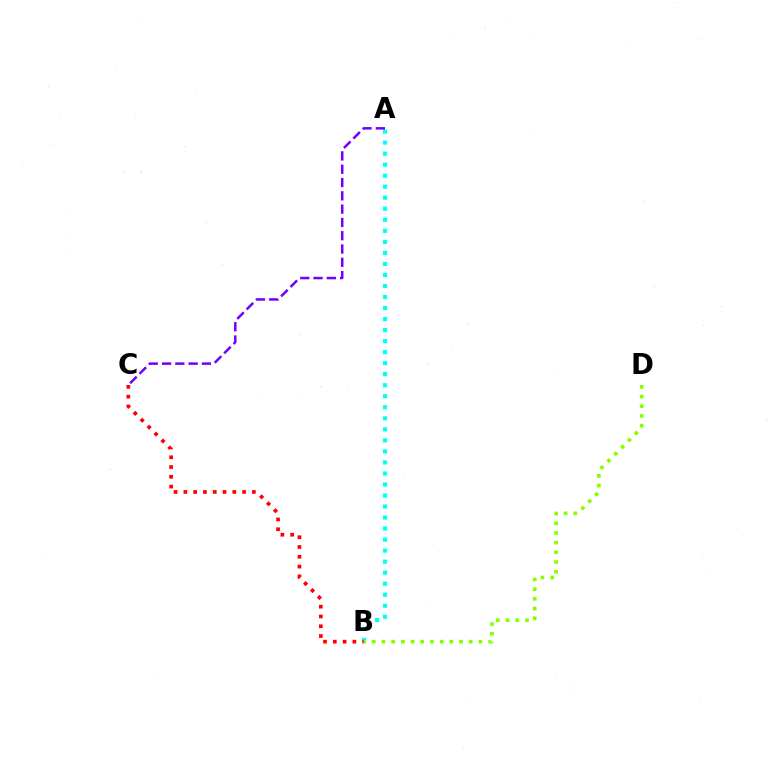{('A', 'B'): [{'color': '#00fff6', 'line_style': 'dotted', 'thickness': 3.0}], ('A', 'C'): [{'color': '#7200ff', 'line_style': 'dashed', 'thickness': 1.81}], ('B', 'D'): [{'color': '#84ff00', 'line_style': 'dotted', 'thickness': 2.64}], ('B', 'C'): [{'color': '#ff0000', 'line_style': 'dotted', 'thickness': 2.66}]}